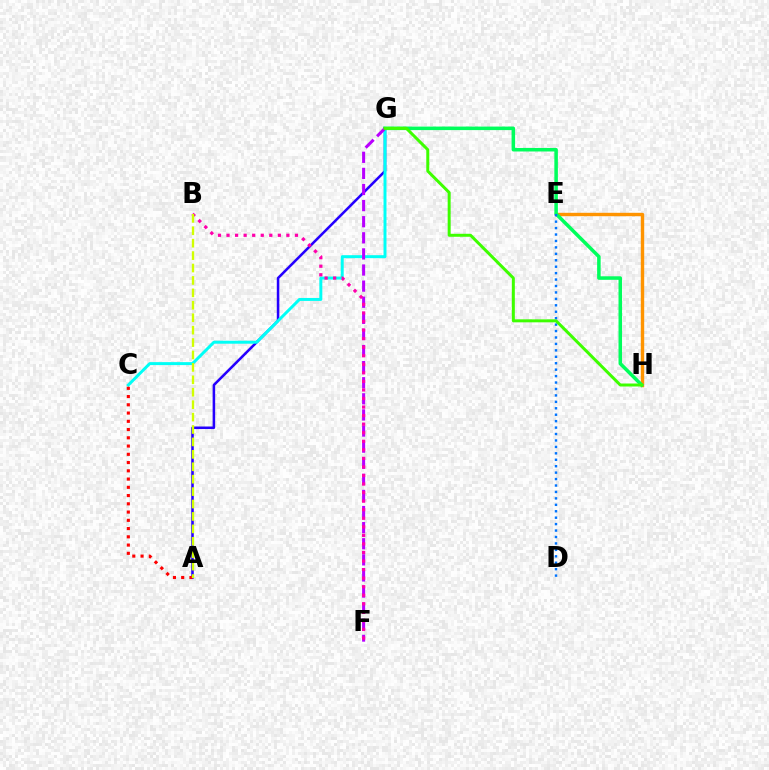{('A', 'G'): [{'color': '#2500ff', 'line_style': 'solid', 'thickness': 1.83}], ('C', 'G'): [{'color': '#00fff6', 'line_style': 'solid', 'thickness': 2.13}], ('A', 'C'): [{'color': '#ff0000', 'line_style': 'dotted', 'thickness': 2.24}], ('E', 'H'): [{'color': '#ff9400', 'line_style': 'solid', 'thickness': 2.45}], ('G', 'H'): [{'color': '#00ff5c', 'line_style': 'solid', 'thickness': 2.54}, {'color': '#3dff00', 'line_style': 'solid', 'thickness': 2.15}], ('F', 'G'): [{'color': '#b900ff', 'line_style': 'dashed', 'thickness': 2.19}], ('D', 'E'): [{'color': '#0074ff', 'line_style': 'dotted', 'thickness': 1.75}], ('B', 'F'): [{'color': '#ff00ac', 'line_style': 'dotted', 'thickness': 2.32}], ('A', 'B'): [{'color': '#d1ff00', 'line_style': 'dashed', 'thickness': 1.69}]}